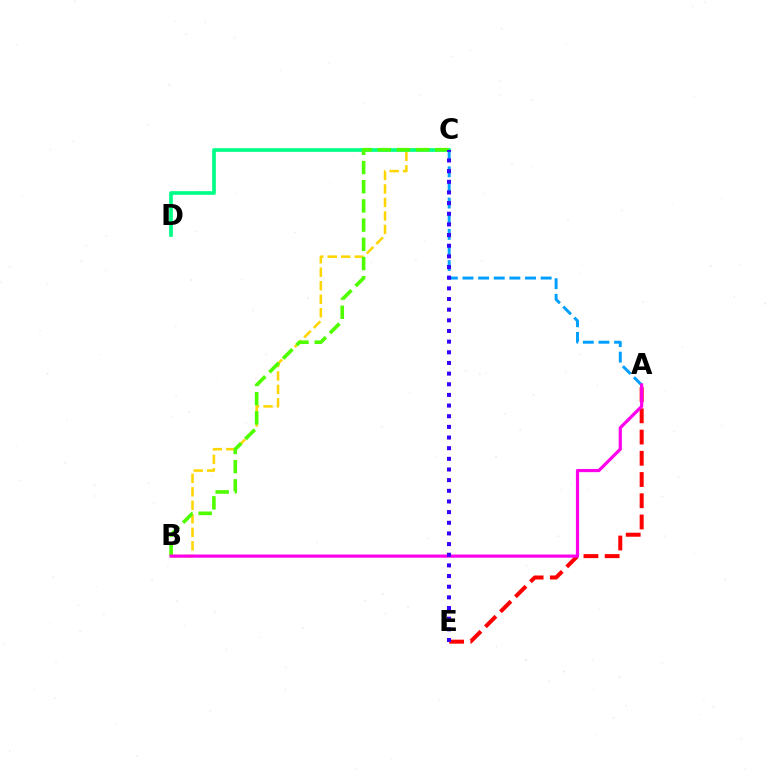{('B', 'C'): [{'color': '#ffd500', 'line_style': 'dashed', 'thickness': 1.83}, {'color': '#4fff00', 'line_style': 'dashed', 'thickness': 2.61}], ('A', 'E'): [{'color': '#ff0000', 'line_style': 'dashed', 'thickness': 2.88}], ('C', 'D'): [{'color': '#00ff86', 'line_style': 'solid', 'thickness': 2.64}], ('A', 'C'): [{'color': '#009eff', 'line_style': 'dashed', 'thickness': 2.12}], ('A', 'B'): [{'color': '#ff00ed', 'line_style': 'solid', 'thickness': 2.29}], ('C', 'E'): [{'color': '#3700ff', 'line_style': 'dotted', 'thickness': 2.9}]}